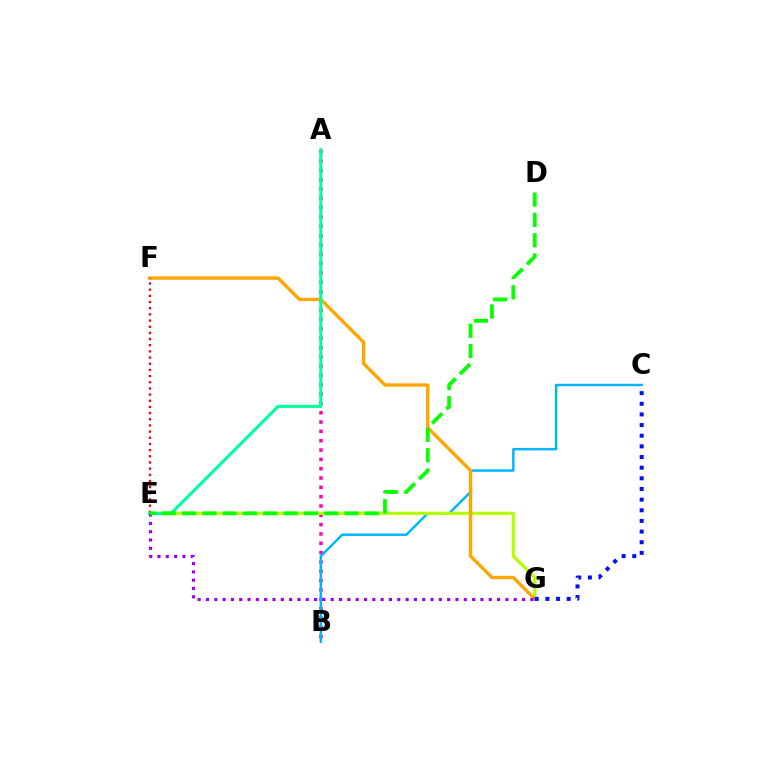{('A', 'B'): [{'color': '#ff00bd', 'line_style': 'dotted', 'thickness': 2.53}], ('B', 'C'): [{'color': '#00b5ff', 'line_style': 'solid', 'thickness': 1.77}], ('E', 'G'): [{'color': '#b3ff00', 'line_style': 'solid', 'thickness': 2.27}, {'color': '#9b00ff', 'line_style': 'dotted', 'thickness': 2.26}], ('F', 'G'): [{'color': '#ffa500', 'line_style': 'solid', 'thickness': 2.41}], ('E', 'F'): [{'color': '#ff0000', 'line_style': 'dotted', 'thickness': 1.68}], ('A', 'E'): [{'color': '#00ff9d', 'line_style': 'solid', 'thickness': 2.23}], ('D', 'E'): [{'color': '#08ff00', 'line_style': 'dashed', 'thickness': 2.76}], ('C', 'G'): [{'color': '#0010ff', 'line_style': 'dotted', 'thickness': 2.89}]}